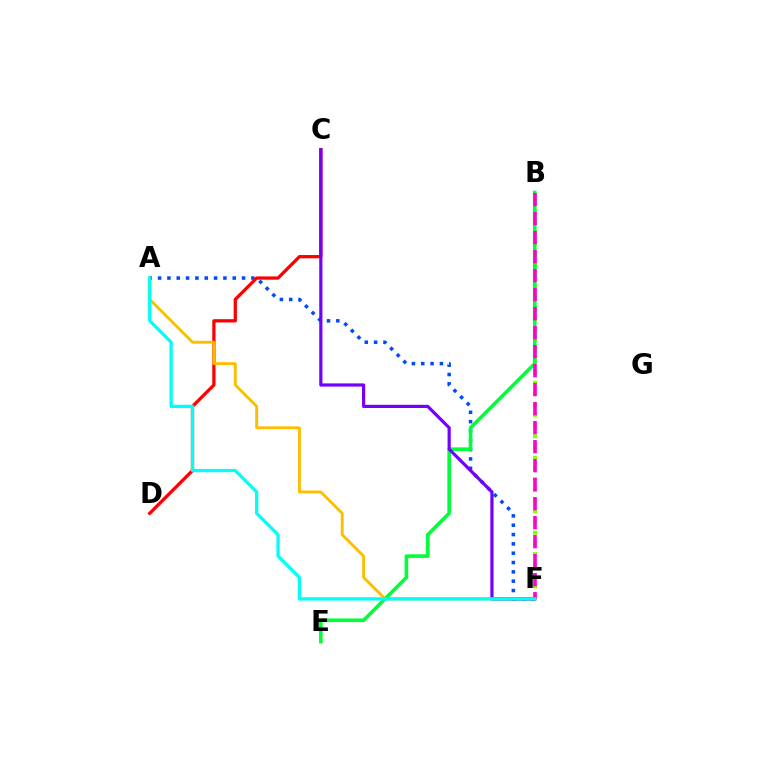{('A', 'F'): [{'color': '#004bff', 'line_style': 'dotted', 'thickness': 2.54}, {'color': '#ffbd00', 'line_style': 'solid', 'thickness': 2.07}, {'color': '#00fff6', 'line_style': 'solid', 'thickness': 2.37}], ('C', 'D'): [{'color': '#ff0000', 'line_style': 'solid', 'thickness': 2.36}], ('B', 'F'): [{'color': '#84ff00', 'line_style': 'dotted', 'thickness': 2.91}, {'color': '#ff00cf', 'line_style': 'dashed', 'thickness': 2.58}], ('B', 'E'): [{'color': '#00ff39', 'line_style': 'solid', 'thickness': 2.6}], ('C', 'F'): [{'color': '#7200ff', 'line_style': 'solid', 'thickness': 2.29}]}